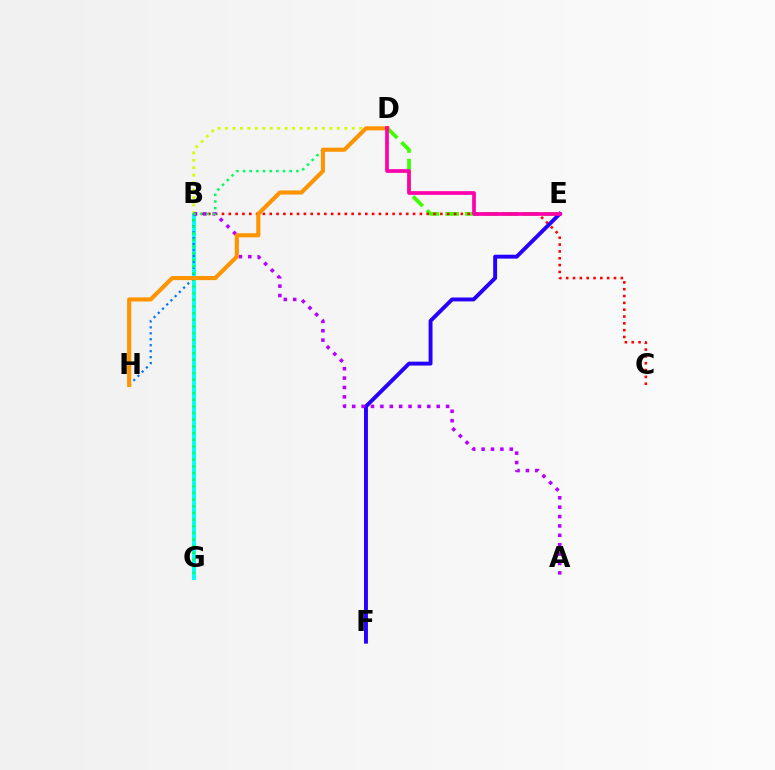{('B', 'G'): [{'color': '#00fff6', 'line_style': 'solid', 'thickness': 2.82}], ('B', 'D'): [{'color': '#d1ff00', 'line_style': 'dotted', 'thickness': 2.03}], ('D', 'E'): [{'color': '#3dff00', 'line_style': 'dashed', 'thickness': 2.68}, {'color': '#ff00ac', 'line_style': 'solid', 'thickness': 2.67}], ('B', 'C'): [{'color': '#ff0000', 'line_style': 'dotted', 'thickness': 1.85}], ('B', 'H'): [{'color': '#0074ff', 'line_style': 'dotted', 'thickness': 1.62}], ('E', 'F'): [{'color': '#2500ff', 'line_style': 'solid', 'thickness': 2.81}], ('A', 'B'): [{'color': '#b900ff', 'line_style': 'dotted', 'thickness': 2.55}], ('D', 'G'): [{'color': '#00ff5c', 'line_style': 'dotted', 'thickness': 1.81}], ('D', 'H'): [{'color': '#ff9400', 'line_style': 'solid', 'thickness': 2.96}]}